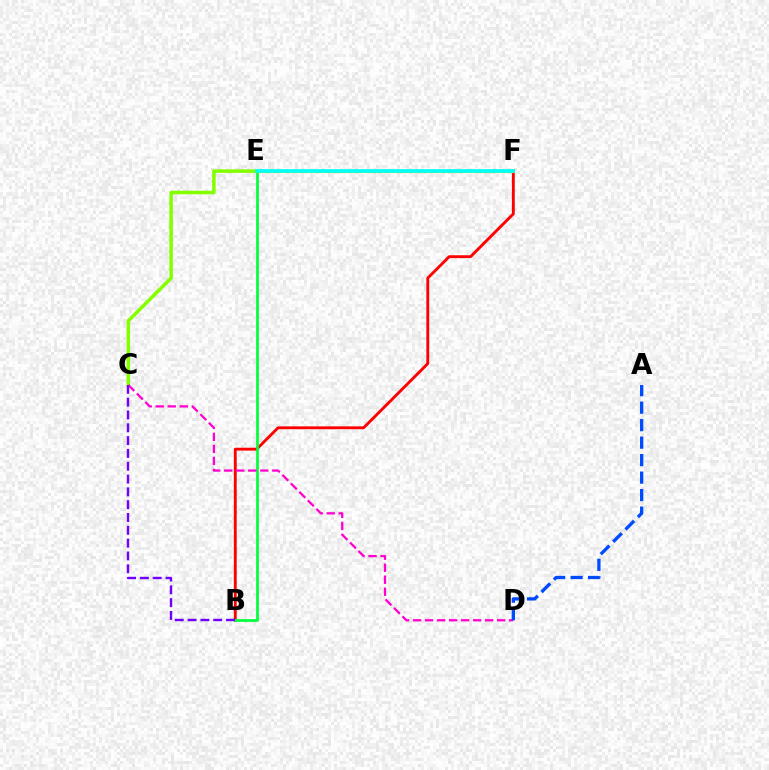{('B', 'F'): [{'color': '#ff0000', 'line_style': 'solid', 'thickness': 2.06}], ('C', 'E'): [{'color': '#84ff00', 'line_style': 'solid', 'thickness': 2.55}], ('B', 'E'): [{'color': '#00ff39', 'line_style': 'solid', 'thickness': 1.95}], ('C', 'D'): [{'color': '#ff00cf', 'line_style': 'dashed', 'thickness': 1.63}], ('E', 'F'): [{'color': '#ffbd00', 'line_style': 'solid', 'thickness': 2.27}, {'color': '#00fff6', 'line_style': 'solid', 'thickness': 2.68}], ('B', 'C'): [{'color': '#7200ff', 'line_style': 'dashed', 'thickness': 1.74}], ('A', 'D'): [{'color': '#004bff', 'line_style': 'dashed', 'thickness': 2.38}]}